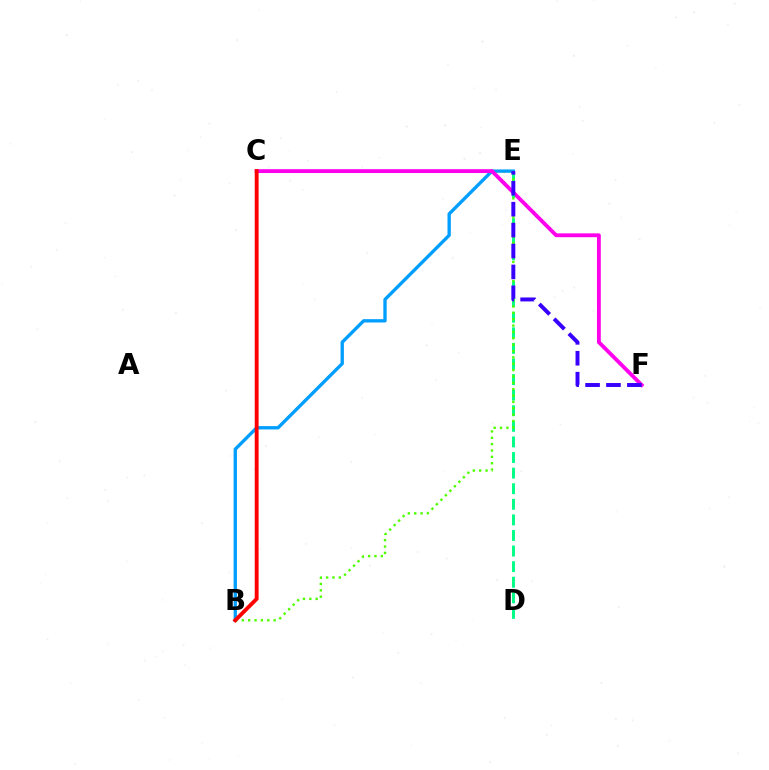{('C', 'E'): [{'color': '#ffd500', 'line_style': 'dotted', 'thickness': 1.96}], ('B', 'E'): [{'color': '#009eff', 'line_style': 'solid', 'thickness': 2.4}, {'color': '#4fff00', 'line_style': 'dotted', 'thickness': 1.73}], ('C', 'F'): [{'color': '#ff00ed', 'line_style': 'solid', 'thickness': 2.76}], ('D', 'E'): [{'color': '#00ff86', 'line_style': 'dashed', 'thickness': 2.12}], ('E', 'F'): [{'color': '#3700ff', 'line_style': 'dashed', 'thickness': 2.84}], ('B', 'C'): [{'color': '#ff0000', 'line_style': 'solid', 'thickness': 2.78}]}